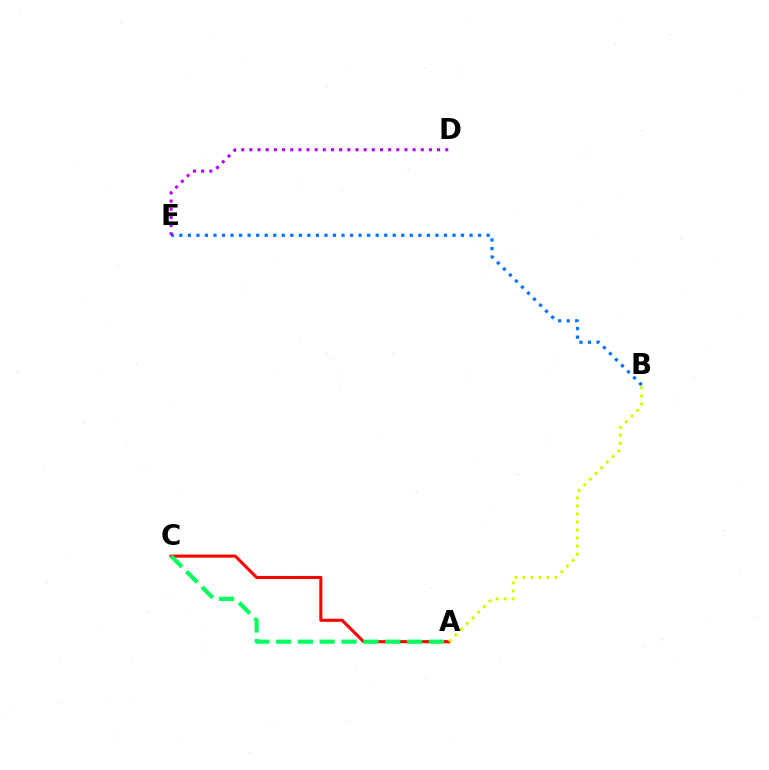{('B', 'E'): [{'color': '#0074ff', 'line_style': 'dotted', 'thickness': 2.32}], ('A', 'C'): [{'color': '#ff0000', 'line_style': 'solid', 'thickness': 2.22}, {'color': '#00ff5c', 'line_style': 'dashed', 'thickness': 2.97}], ('D', 'E'): [{'color': '#b900ff', 'line_style': 'dotted', 'thickness': 2.22}], ('A', 'B'): [{'color': '#d1ff00', 'line_style': 'dotted', 'thickness': 2.18}]}